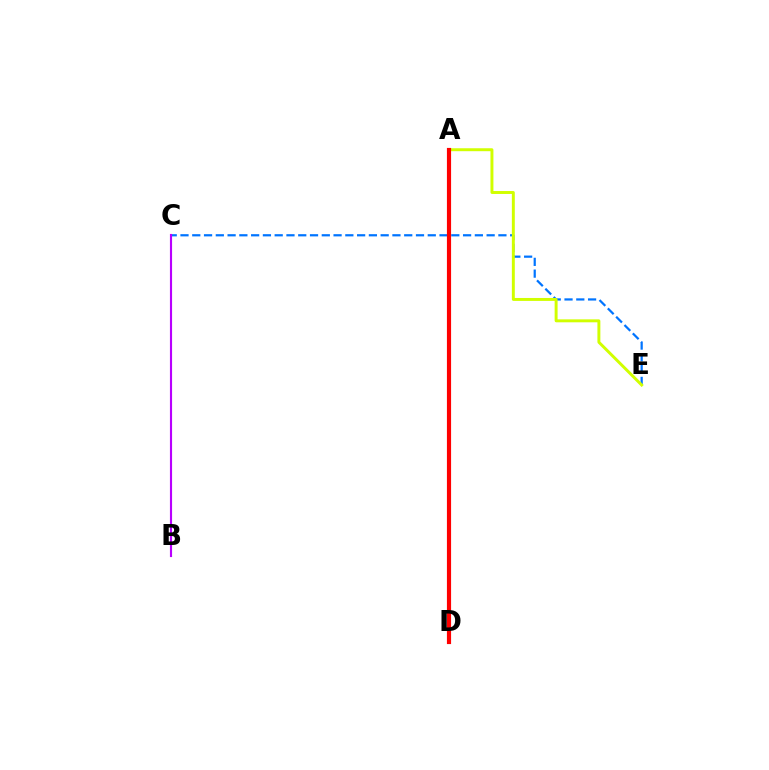{('A', 'D'): [{'color': '#00ff5c', 'line_style': 'dotted', 'thickness': 1.81}, {'color': '#ff0000', 'line_style': 'solid', 'thickness': 3.0}], ('C', 'E'): [{'color': '#0074ff', 'line_style': 'dashed', 'thickness': 1.6}], ('B', 'C'): [{'color': '#b900ff', 'line_style': 'solid', 'thickness': 1.54}], ('A', 'E'): [{'color': '#d1ff00', 'line_style': 'solid', 'thickness': 2.12}]}